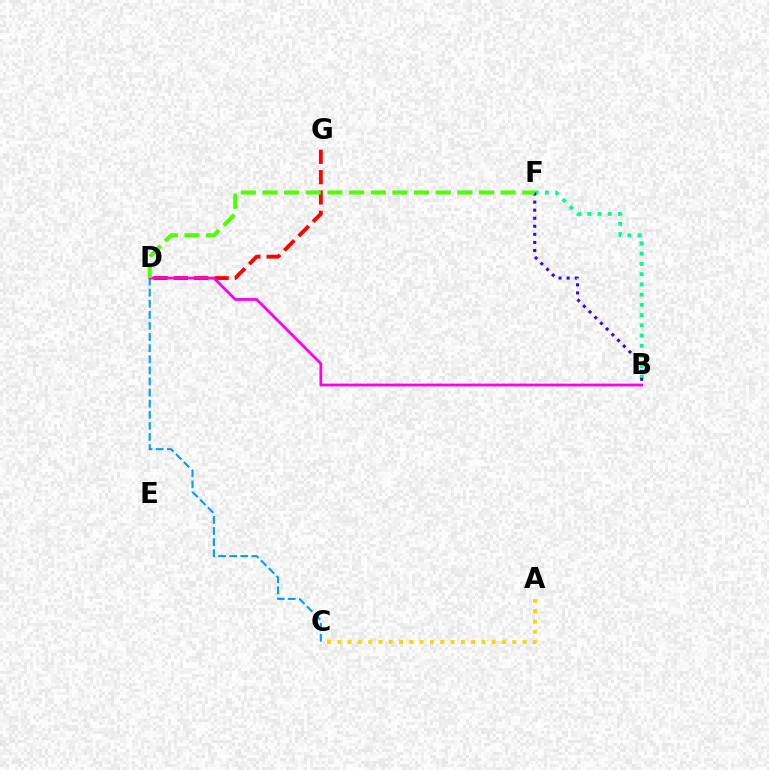{('C', 'D'): [{'color': '#009eff', 'line_style': 'dashed', 'thickness': 1.51}], ('B', 'F'): [{'color': '#00ff86', 'line_style': 'dotted', 'thickness': 2.78}, {'color': '#3700ff', 'line_style': 'dotted', 'thickness': 2.19}], ('D', 'G'): [{'color': '#ff0000', 'line_style': 'dashed', 'thickness': 2.76}], ('B', 'D'): [{'color': '#ff00ed', 'line_style': 'solid', 'thickness': 1.99}], ('D', 'F'): [{'color': '#4fff00', 'line_style': 'dashed', 'thickness': 2.94}], ('A', 'C'): [{'color': '#ffd500', 'line_style': 'dotted', 'thickness': 2.8}]}